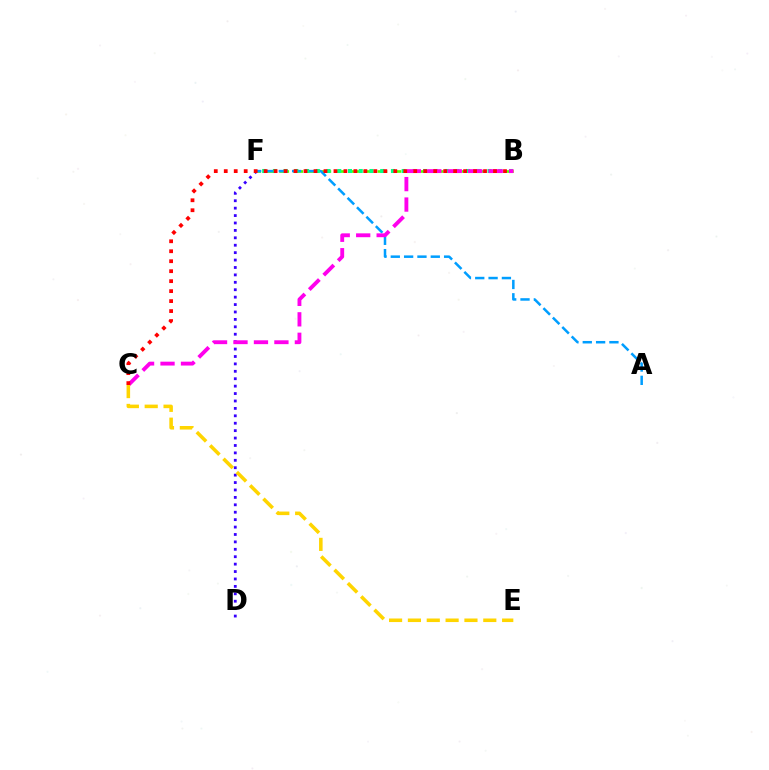{('B', 'F'): [{'color': '#4fff00', 'line_style': 'dashed', 'thickness': 1.91}, {'color': '#00ff86', 'line_style': 'dotted', 'thickness': 2.92}], ('A', 'F'): [{'color': '#009eff', 'line_style': 'dashed', 'thickness': 1.81}], ('D', 'F'): [{'color': '#3700ff', 'line_style': 'dotted', 'thickness': 2.02}], ('B', 'C'): [{'color': '#ff00ed', 'line_style': 'dashed', 'thickness': 2.78}, {'color': '#ff0000', 'line_style': 'dotted', 'thickness': 2.71}], ('C', 'E'): [{'color': '#ffd500', 'line_style': 'dashed', 'thickness': 2.56}]}